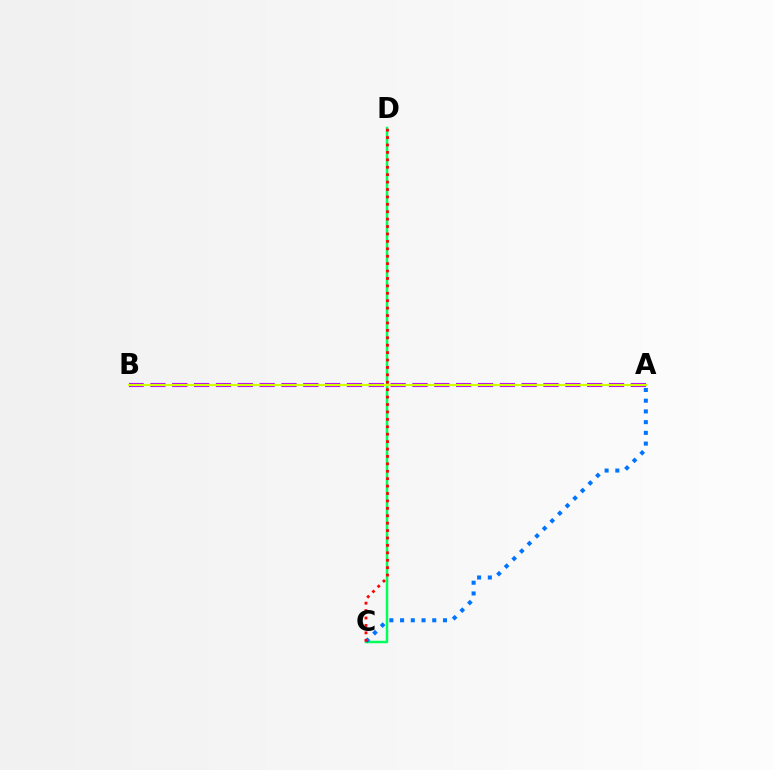{('C', 'D'): [{'color': '#00ff5c', 'line_style': 'solid', 'thickness': 1.79}, {'color': '#ff0000', 'line_style': 'dotted', 'thickness': 2.01}], ('A', 'B'): [{'color': '#b900ff', 'line_style': 'dashed', 'thickness': 2.97}, {'color': '#d1ff00', 'line_style': 'solid', 'thickness': 1.56}], ('A', 'C'): [{'color': '#0074ff', 'line_style': 'dotted', 'thickness': 2.91}]}